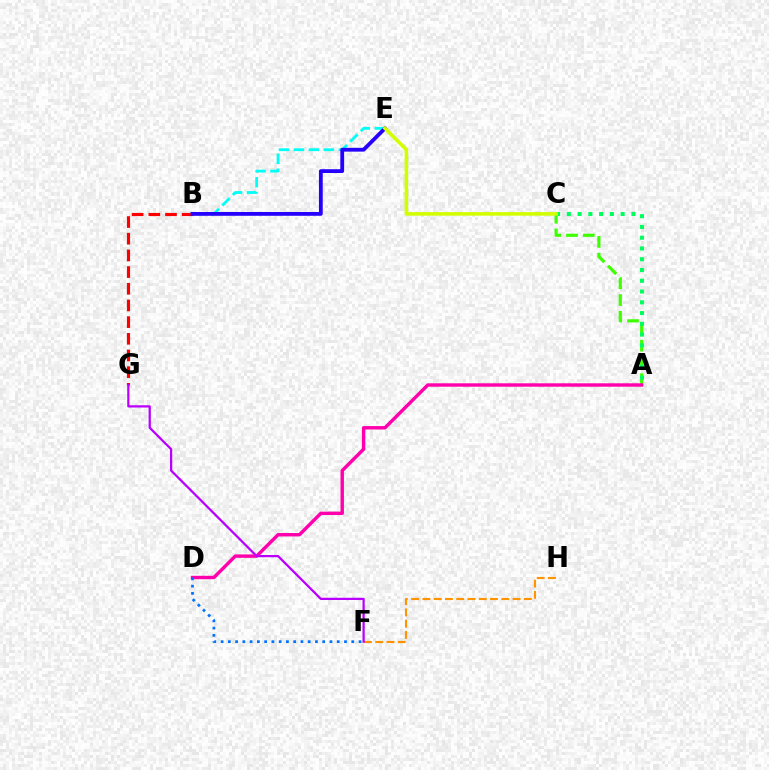{('F', 'H'): [{'color': '#ff9400', 'line_style': 'dashed', 'thickness': 1.53}], ('A', 'C'): [{'color': '#3dff00', 'line_style': 'dashed', 'thickness': 2.28}, {'color': '#00ff5c', 'line_style': 'dotted', 'thickness': 2.93}], ('B', 'G'): [{'color': '#ff0000', 'line_style': 'dashed', 'thickness': 2.27}], ('B', 'E'): [{'color': '#00fff6', 'line_style': 'dashed', 'thickness': 2.03}, {'color': '#2500ff', 'line_style': 'solid', 'thickness': 2.74}], ('A', 'D'): [{'color': '#ff00ac', 'line_style': 'solid', 'thickness': 2.45}], ('F', 'G'): [{'color': '#b900ff', 'line_style': 'solid', 'thickness': 1.62}], ('D', 'F'): [{'color': '#0074ff', 'line_style': 'dotted', 'thickness': 1.97}], ('C', 'E'): [{'color': '#d1ff00', 'line_style': 'solid', 'thickness': 2.58}]}